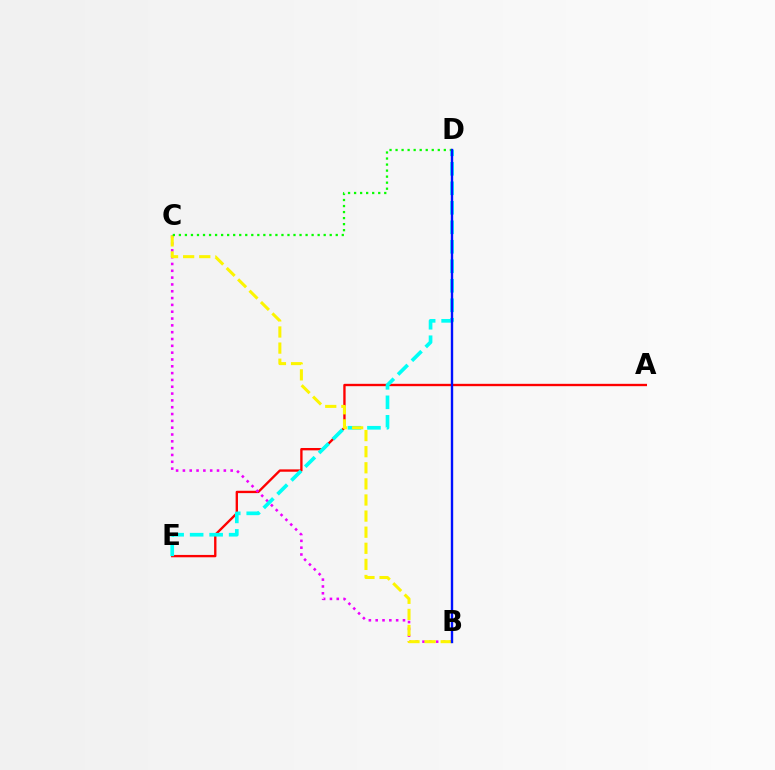{('A', 'E'): [{'color': '#ff0000', 'line_style': 'solid', 'thickness': 1.69}], ('B', 'C'): [{'color': '#ee00ff', 'line_style': 'dotted', 'thickness': 1.85}, {'color': '#fcf500', 'line_style': 'dashed', 'thickness': 2.19}], ('D', 'E'): [{'color': '#00fff6', 'line_style': 'dashed', 'thickness': 2.65}], ('C', 'D'): [{'color': '#08ff00', 'line_style': 'dotted', 'thickness': 1.64}], ('B', 'D'): [{'color': '#0010ff', 'line_style': 'solid', 'thickness': 1.71}]}